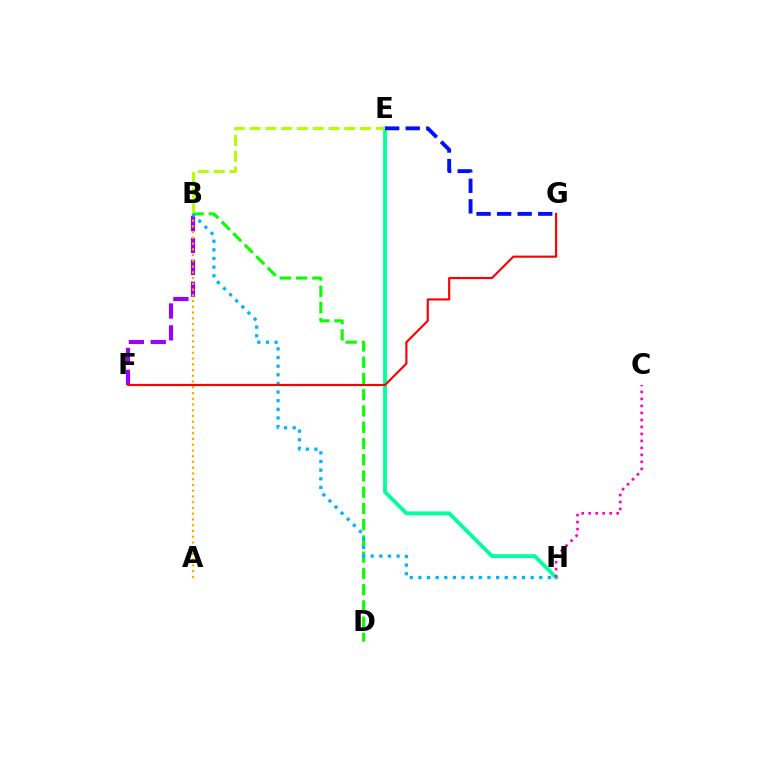{('B', 'F'): [{'color': '#9b00ff', 'line_style': 'dashed', 'thickness': 2.97}], ('E', 'H'): [{'color': '#00ff9d', 'line_style': 'solid', 'thickness': 2.74}], ('A', 'B'): [{'color': '#ffa500', 'line_style': 'dotted', 'thickness': 1.56}], ('C', 'H'): [{'color': '#ff00bd', 'line_style': 'dotted', 'thickness': 1.9}], ('B', 'D'): [{'color': '#08ff00', 'line_style': 'dashed', 'thickness': 2.21}], ('B', 'E'): [{'color': '#b3ff00', 'line_style': 'dashed', 'thickness': 2.14}], ('B', 'H'): [{'color': '#00b5ff', 'line_style': 'dotted', 'thickness': 2.35}], ('F', 'G'): [{'color': '#ff0000', 'line_style': 'solid', 'thickness': 1.54}], ('E', 'G'): [{'color': '#0010ff', 'line_style': 'dashed', 'thickness': 2.79}]}